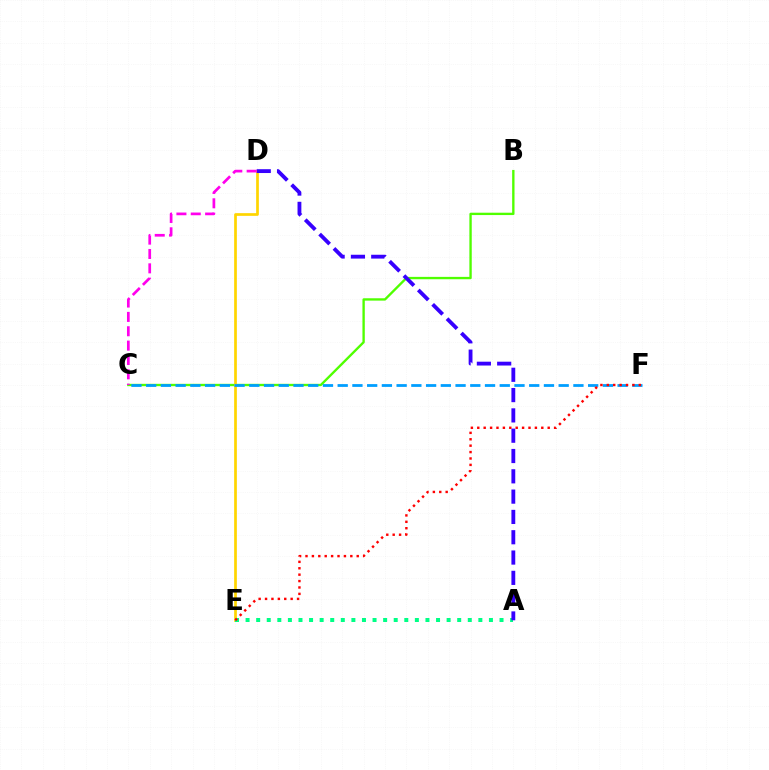{('B', 'C'): [{'color': '#4fff00', 'line_style': 'solid', 'thickness': 1.7}], ('D', 'E'): [{'color': '#ffd500', 'line_style': 'solid', 'thickness': 1.95}], ('A', 'E'): [{'color': '#00ff86', 'line_style': 'dotted', 'thickness': 2.87}], ('C', 'F'): [{'color': '#009eff', 'line_style': 'dashed', 'thickness': 2.0}], ('A', 'D'): [{'color': '#3700ff', 'line_style': 'dashed', 'thickness': 2.76}], ('E', 'F'): [{'color': '#ff0000', 'line_style': 'dotted', 'thickness': 1.74}], ('C', 'D'): [{'color': '#ff00ed', 'line_style': 'dashed', 'thickness': 1.95}]}